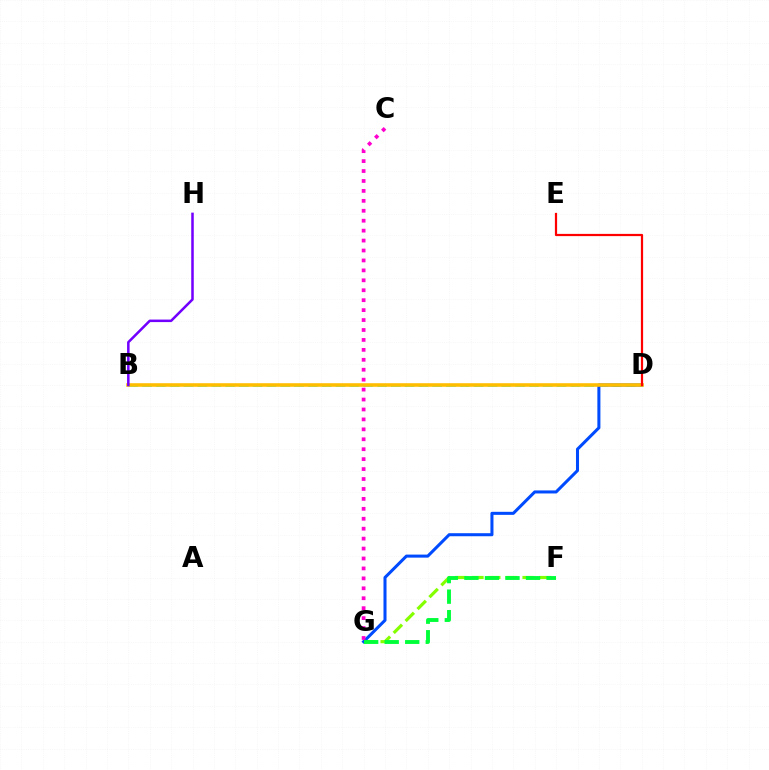{('F', 'G'): [{'color': '#84ff00', 'line_style': 'dashed', 'thickness': 2.29}, {'color': '#00ff39', 'line_style': 'dashed', 'thickness': 2.79}], ('B', 'D'): [{'color': '#00fff6', 'line_style': 'dashed', 'thickness': 1.88}, {'color': '#ffbd00', 'line_style': 'solid', 'thickness': 2.58}], ('D', 'G'): [{'color': '#004bff', 'line_style': 'solid', 'thickness': 2.19}], ('C', 'G'): [{'color': '#ff00cf', 'line_style': 'dotted', 'thickness': 2.7}], ('B', 'H'): [{'color': '#7200ff', 'line_style': 'solid', 'thickness': 1.82}], ('D', 'E'): [{'color': '#ff0000', 'line_style': 'solid', 'thickness': 1.6}]}